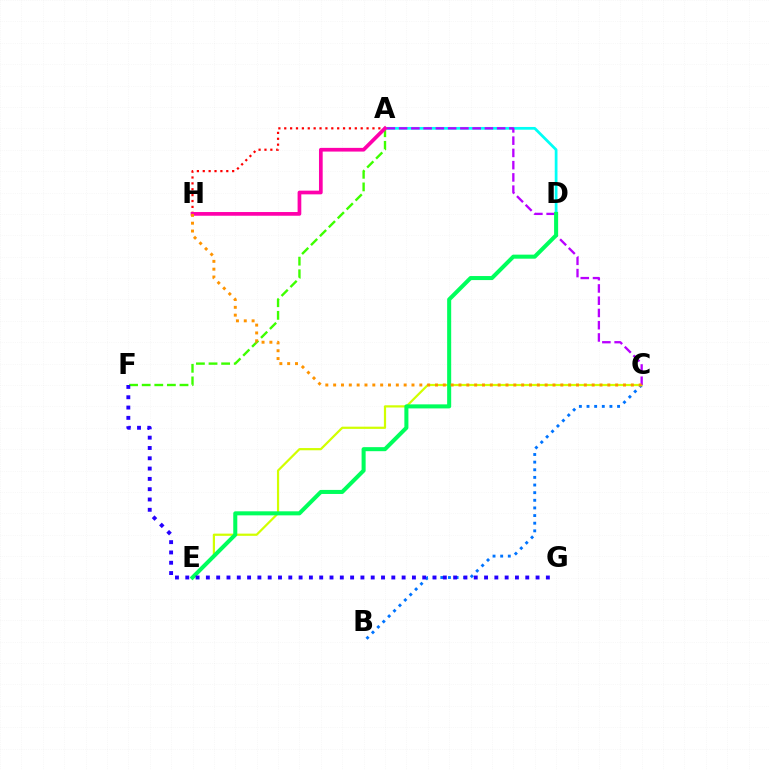{('A', 'H'): [{'color': '#ff0000', 'line_style': 'dotted', 'thickness': 1.6}, {'color': '#ff00ac', 'line_style': 'solid', 'thickness': 2.67}], ('A', 'D'): [{'color': '#00fff6', 'line_style': 'solid', 'thickness': 1.98}], ('B', 'C'): [{'color': '#0074ff', 'line_style': 'dotted', 'thickness': 2.07}], ('C', 'E'): [{'color': '#d1ff00', 'line_style': 'solid', 'thickness': 1.59}], ('A', 'F'): [{'color': '#3dff00', 'line_style': 'dashed', 'thickness': 1.71}], ('A', 'C'): [{'color': '#b900ff', 'line_style': 'dashed', 'thickness': 1.66}], ('D', 'E'): [{'color': '#00ff5c', 'line_style': 'solid', 'thickness': 2.91}], ('C', 'H'): [{'color': '#ff9400', 'line_style': 'dotted', 'thickness': 2.13}], ('F', 'G'): [{'color': '#2500ff', 'line_style': 'dotted', 'thickness': 2.8}]}